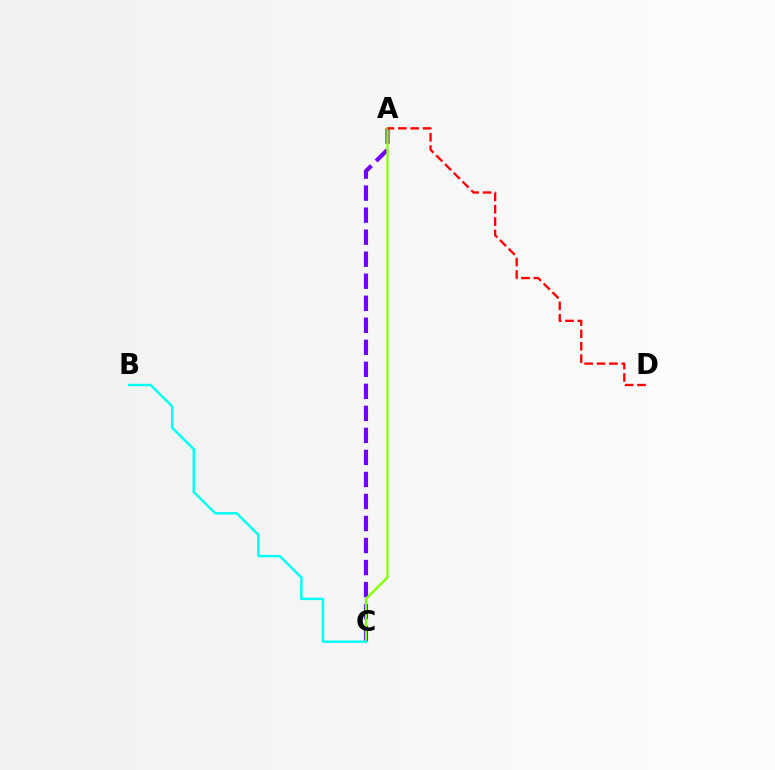{('A', 'C'): [{'color': '#7200ff', 'line_style': 'dashed', 'thickness': 2.99}, {'color': '#84ff00', 'line_style': 'solid', 'thickness': 1.69}], ('A', 'D'): [{'color': '#ff0000', 'line_style': 'dashed', 'thickness': 1.68}], ('B', 'C'): [{'color': '#00fff6', 'line_style': 'solid', 'thickness': 1.75}]}